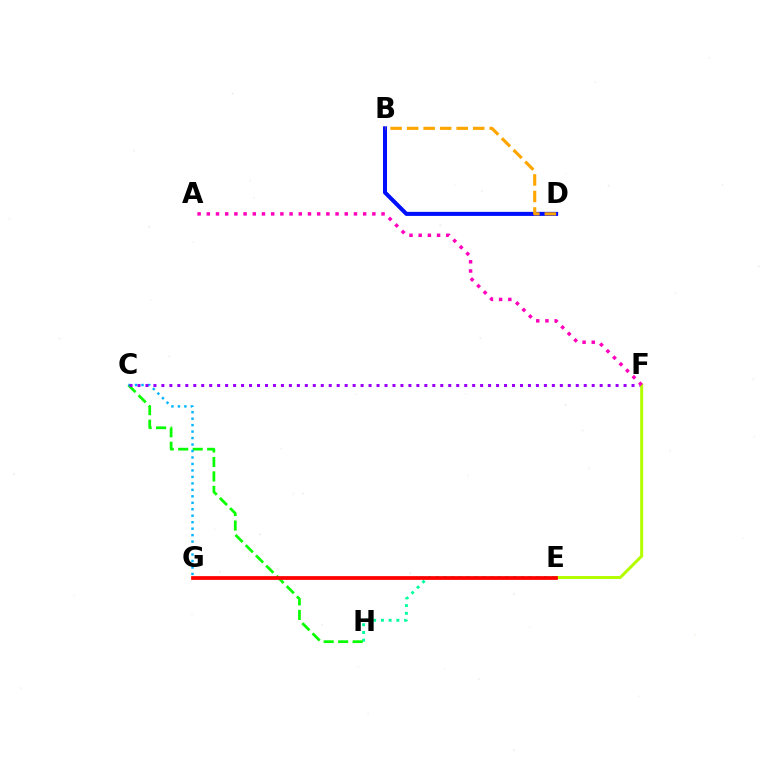{('B', 'D'): [{'color': '#0010ff', 'line_style': 'solid', 'thickness': 2.91}, {'color': '#ffa500', 'line_style': 'dashed', 'thickness': 2.24}], ('E', 'H'): [{'color': '#00ff9d', 'line_style': 'dotted', 'thickness': 2.1}], ('C', 'H'): [{'color': '#08ff00', 'line_style': 'dashed', 'thickness': 1.97}], ('C', 'G'): [{'color': '#00b5ff', 'line_style': 'dotted', 'thickness': 1.76}], ('C', 'F'): [{'color': '#9b00ff', 'line_style': 'dotted', 'thickness': 2.17}], ('E', 'F'): [{'color': '#b3ff00', 'line_style': 'solid', 'thickness': 2.18}], ('A', 'F'): [{'color': '#ff00bd', 'line_style': 'dotted', 'thickness': 2.5}], ('E', 'G'): [{'color': '#ff0000', 'line_style': 'solid', 'thickness': 2.7}]}